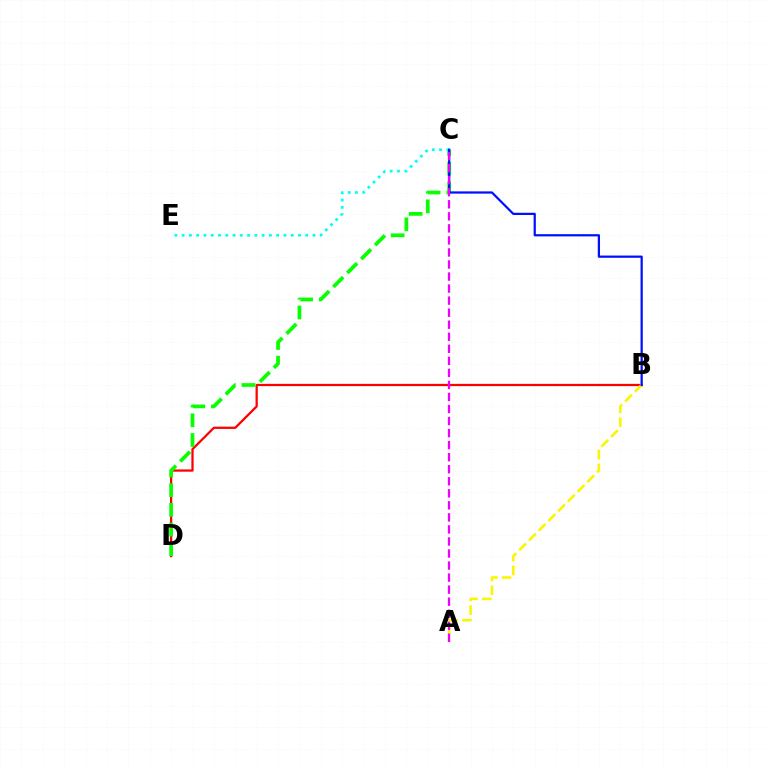{('B', 'D'): [{'color': '#ff0000', 'line_style': 'solid', 'thickness': 1.62}], ('C', 'D'): [{'color': '#08ff00', 'line_style': 'dashed', 'thickness': 2.67}], ('C', 'E'): [{'color': '#00fff6', 'line_style': 'dotted', 'thickness': 1.98}], ('A', 'B'): [{'color': '#fcf500', 'line_style': 'dashed', 'thickness': 1.87}], ('B', 'C'): [{'color': '#0010ff', 'line_style': 'solid', 'thickness': 1.61}], ('A', 'C'): [{'color': '#ee00ff', 'line_style': 'dashed', 'thickness': 1.64}]}